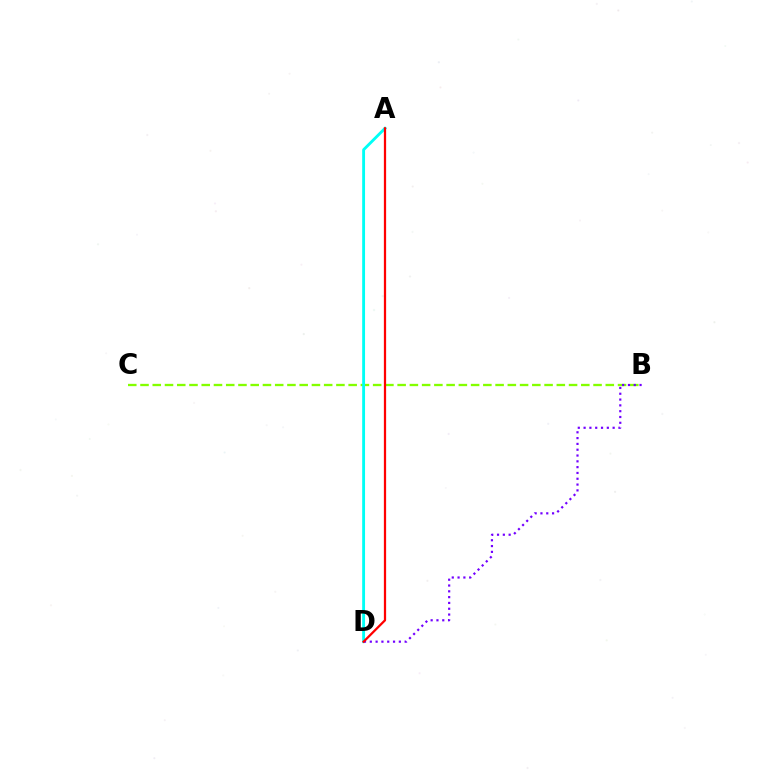{('B', 'C'): [{'color': '#84ff00', 'line_style': 'dashed', 'thickness': 1.66}], ('A', 'D'): [{'color': '#00fff6', 'line_style': 'solid', 'thickness': 2.05}, {'color': '#ff0000', 'line_style': 'solid', 'thickness': 1.62}], ('B', 'D'): [{'color': '#7200ff', 'line_style': 'dotted', 'thickness': 1.58}]}